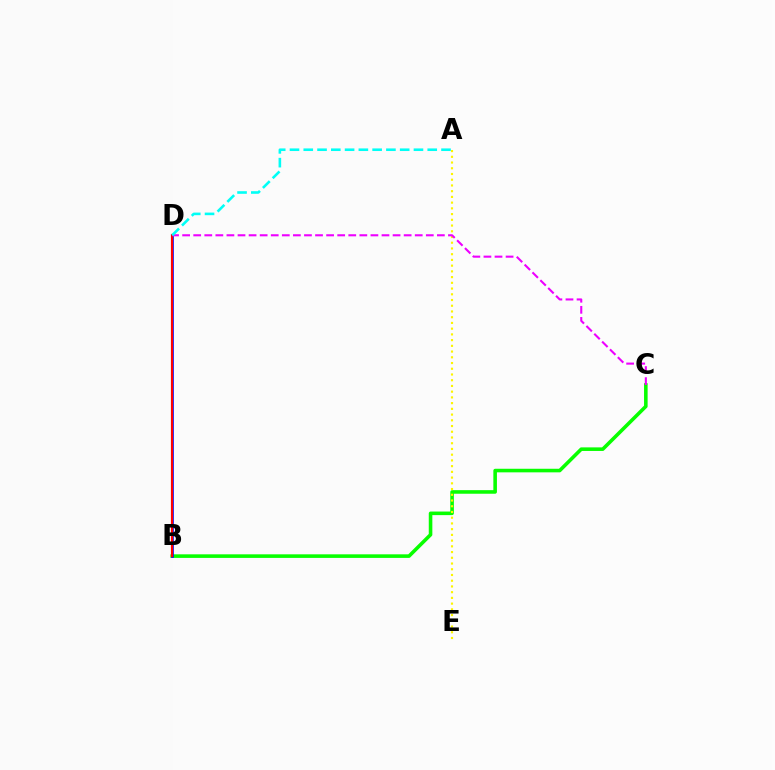{('B', 'C'): [{'color': '#08ff00', 'line_style': 'solid', 'thickness': 2.58}], ('A', 'E'): [{'color': '#fcf500', 'line_style': 'dotted', 'thickness': 1.56}], ('B', 'D'): [{'color': '#0010ff', 'line_style': 'solid', 'thickness': 1.92}, {'color': '#ff0000', 'line_style': 'solid', 'thickness': 1.56}], ('C', 'D'): [{'color': '#ee00ff', 'line_style': 'dashed', 'thickness': 1.5}], ('A', 'D'): [{'color': '#00fff6', 'line_style': 'dashed', 'thickness': 1.87}]}